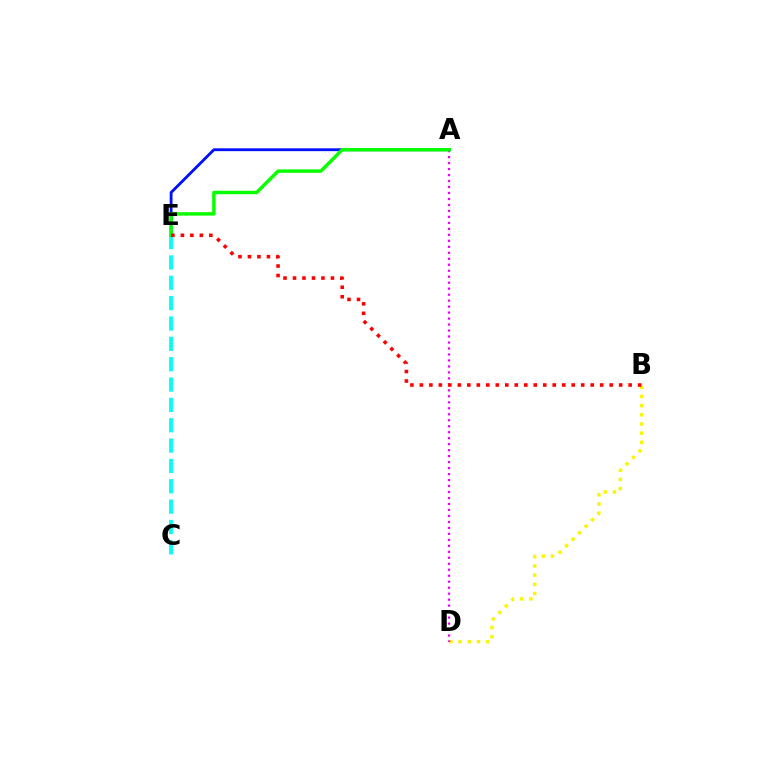{('B', 'D'): [{'color': '#fcf500', 'line_style': 'dotted', 'thickness': 2.5}], ('A', 'E'): [{'color': '#0010ff', 'line_style': 'solid', 'thickness': 2.04}, {'color': '#08ff00', 'line_style': 'solid', 'thickness': 2.48}], ('C', 'E'): [{'color': '#00fff6', 'line_style': 'dashed', 'thickness': 2.76}], ('A', 'D'): [{'color': '#ee00ff', 'line_style': 'dotted', 'thickness': 1.62}], ('B', 'E'): [{'color': '#ff0000', 'line_style': 'dotted', 'thickness': 2.58}]}